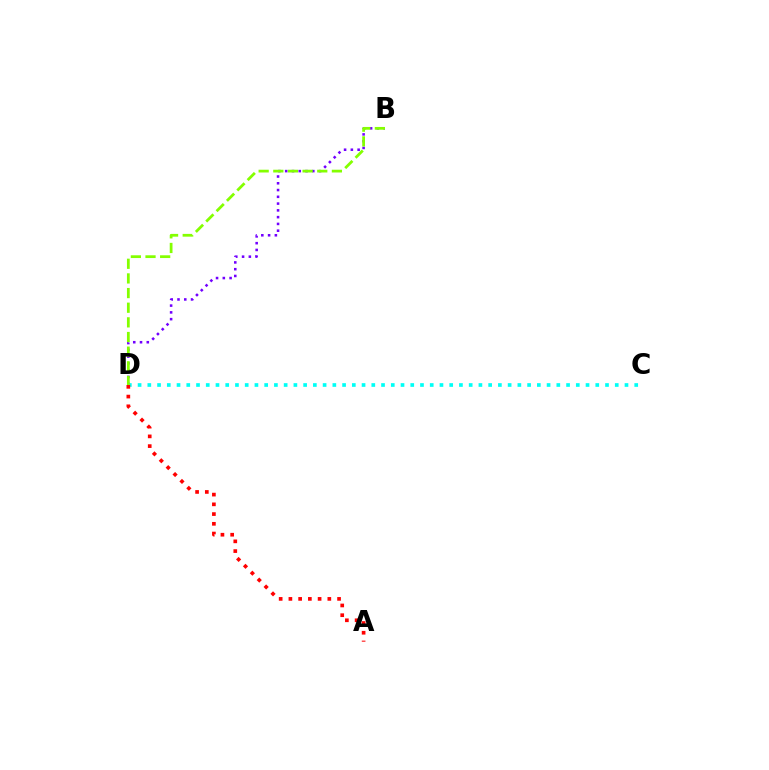{('B', 'D'): [{'color': '#7200ff', 'line_style': 'dotted', 'thickness': 1.84}, {'color': '#84ff00', 'line_style': 'dashed', 'thickness': 1.99}], ('C', 'D'): [{'color': '#00fff6', 'line_style': 'dotted', 'thickness': 2.65}], ('A', 'D'): [{'color': '#ff0000', 'line_style': 'dotted', 'thickness': 2.64}]}